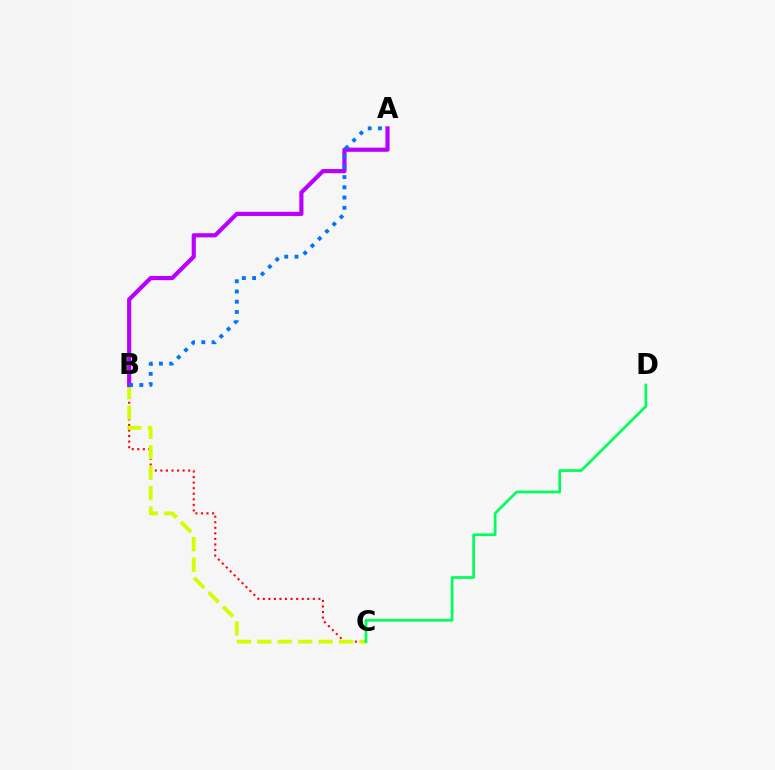{('B', 'C'): [{'color': '#ff0000', 'line_style': 'dotted', 'thickness': 1.51}, {'color': '#d1ff00', 'line_style': 'dashed', 'thickness': 2.77}], ('C', 'D'): [{'color': '#00ff5c', 'line_style': 'solid', 'thickness': 1.96}], ('A', 'B'): [{'color': '#b900ff', 'line_style': 'solid', 'thickness': 2.99}, {'color': '#0074ff', 'line_style': 'dotted', 'thickness': 2.78}]}